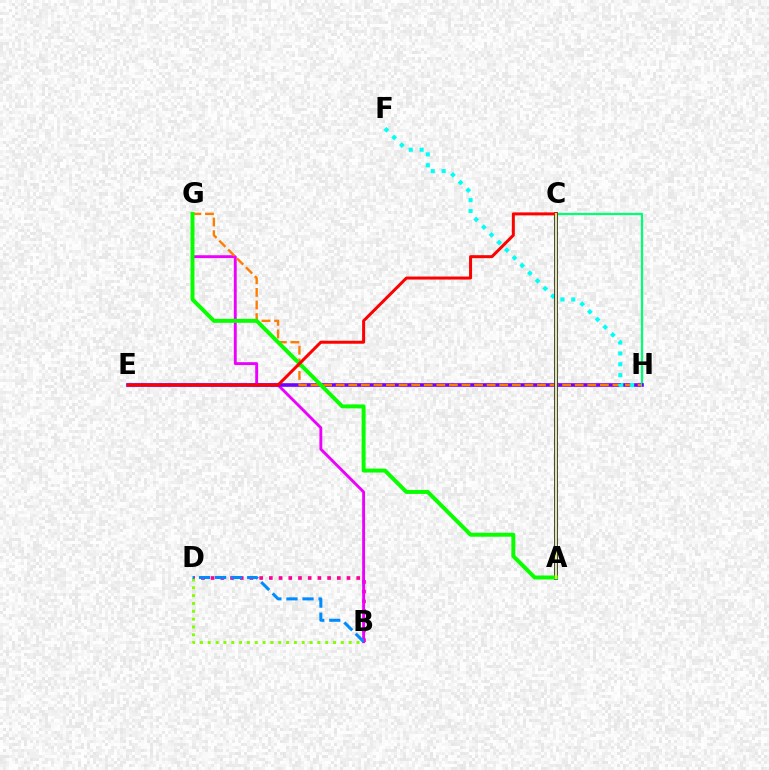{('B', 'D'): [{'color': '#ff0094', 'line_style': 'dotted', 'thickness': 2.64}, {'color': '#84ff00', 'line_style': 'dotted', 'thickness': 2.13}, {'color': '#008cff', 'line_style': 'dashed', 'thickness': 2.18}], ('B', 'G'): [{'color': '#ee00ff', 'line_style': 'solid', 'thickness': 2.08}], ('C', 'H'): [{'color': '#00ff74', 'line_style': 'solid', 'thickness': 1.63}], ('E', 'H'): [{'color': '#7200ff', 'line_style': 'solid', 'thickness': 2.62}], ('G', 'H'): [{'color': '#ff7c00', 'line_style': 'dashed', 'thickness': 1.71}], ('F', 'H'): [{'color': '#00fff6', 'line_style': 'dotted', 'thickness': 2.95}], ('A', 'C'): [{'color': '#0010ff', 'line_style': 'solid', 'thickness': 2.68}, {'color': '#fcf500', 'line_style': 'solid', 'thickness': 1.52}], ('A', 'G'): [{'color': '#08ff00', 'line_style': 'solid', 'thickness': 2.85}], ('C', 'E'): [{'color': '#ff0000', 'line_style': 'solid', 'thickness': 2.16}]}